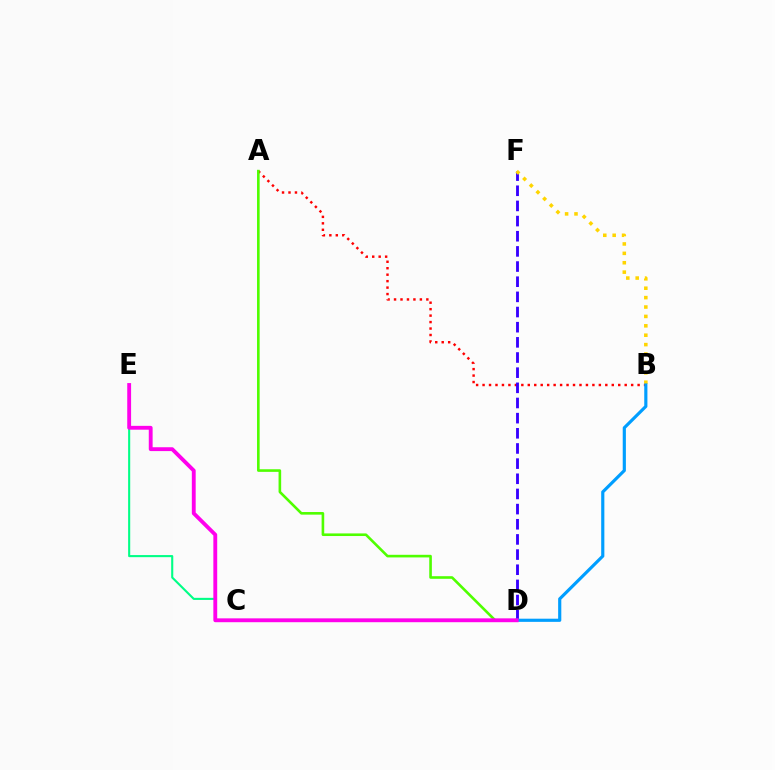{('A', 'B'): [{'color': '#ff0000', 'line_style': 'dotted', 'thickness': 1.76}], ('D', 'F'): [{'color': '#3700ff', 'line_style': 'dashed', 'thickness': 2.06}], ('B', 'F'): [{'color': '#ffd500', 'line_style': 'dotted', 'thickness': 2.55}], ('C', 'E'): [{'color': '#00ff86', 'line_style': 'solid', 'thickness': 1.51}], ('A', 'D'): [{'color': '#4fff00', 'line_style': 'solid', 'thickness': 1.88}], ('B', 'D'): [{'color': '#009eff', 'line_style': 'solid', 'thickness': 2.28}], ('D', 'E'): [{'color': '#ff00ed', 'line_style': 'solid', 'thickness': 2.77}]}